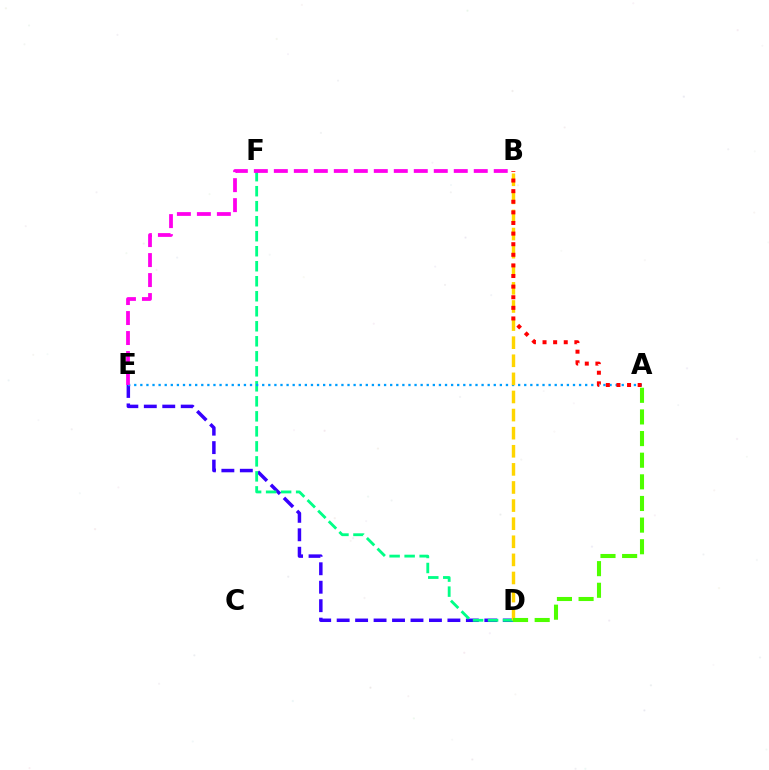{('D', 'E'): [{'color': '#3700ff', 'line_style': 'dashed', 'thickness': 2.51}], ('D', 'F'): [{'color': '#00ff86', 'line_style': 'dashed', 'thickness': 2.04}], ('A', 'E'): [{'color': '#009eff', 'line_style': 'dotted', 'thickness': 1.66}], ('B', 'D'): [{'color': '#ffd500', 'line_style': 'dashed', 'thickness': 2.46}], ('A', 'D'): [{'color': '#4fff00', 'line_style': 'dashed', 'thickness': 2.94}], ('B', 'E'): [{'color': '#ff00ed', 'line_style': 'dashed', 'thickness': 2.72}], ('A', 'B'): [{'color': '#ff0000', 'line_style': 'dotted', 'thickness': 2.88}]}